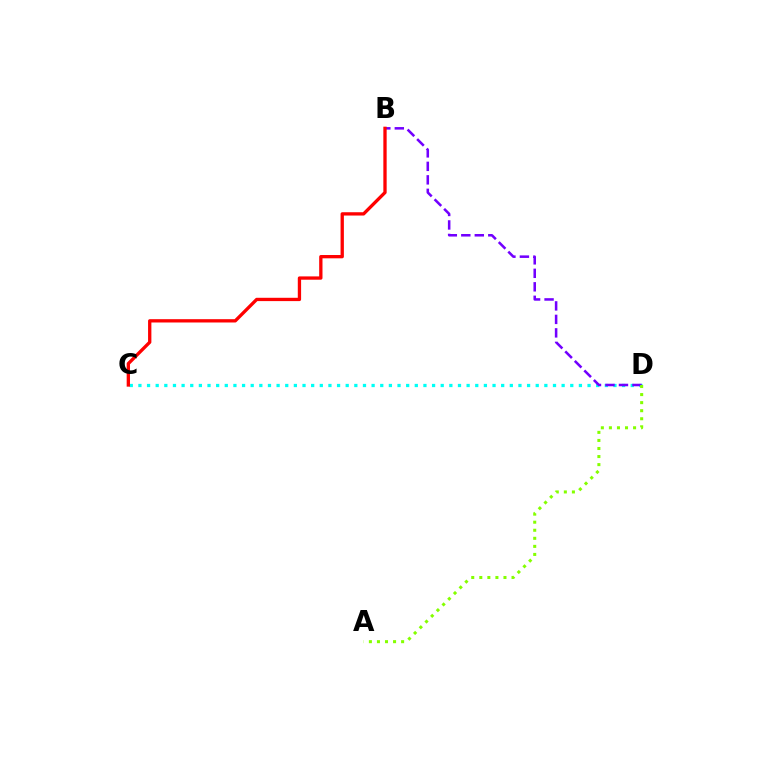{('C', 'D'): [{'color': '#00fff6', 'line_style': 'dotted', 'thickness': 2.35}], ('B', 'D'): [{'color': '#7200ff', 'line_style': 'dashed', 'thickness': 1.83}], ('A', 'D'): [{'color': '#84ff00', 'line_style': 'dotted', 'thickness': 2.19}], ('B', 'C'): [{'color': '#ff0000', 'line_style': 'solid', 'thickness': 2.38}]}